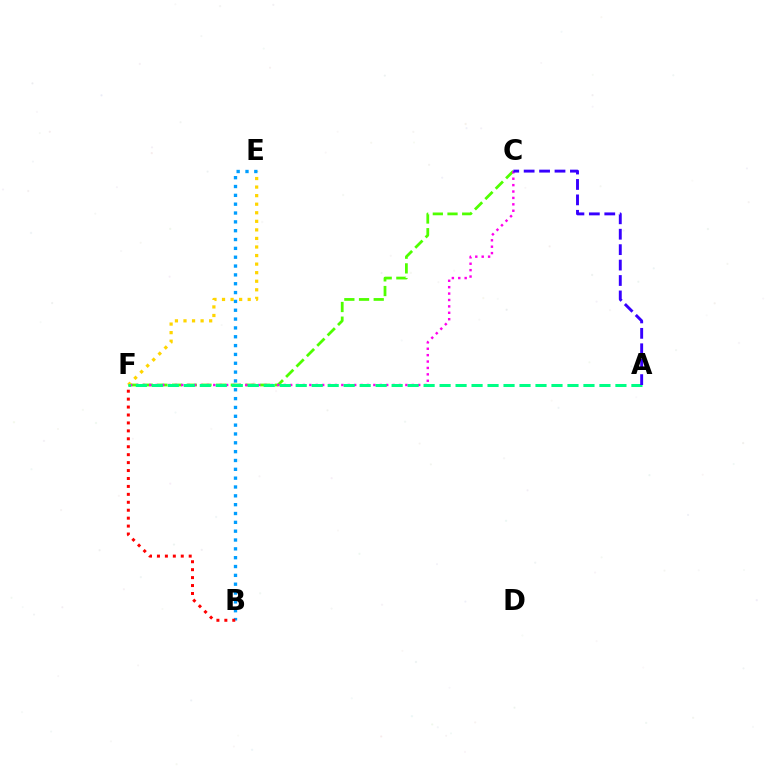{('C', 'F'): [{'color': '#4fff00', 'line_style': 'dashed', 'thickness': 1.99}, {'color': '#ff00ed', 'line_style': 'dotted', 'thickness': 1.74}], ('E', 'F'): [{'color': '#ffd500', 'line_style': 'dotted', 'thickness': 2.33}], ('B', 'E'): [{'color': '#009eff', 'line_style': 'dotted', 'thickness': 2.4}], ('A', 'F'): [{'color': '#00ff86', 'line_style': 'dashed', 'thickness': 2.17}], ('A', 'C'): [{'color': '#3700ff', 'line_style': 'dashed', 'thickness': 2.1}], ('B', 'F'): [{'color': '#ff0000', 'line_style': 'dotted', 'thickness': 2.16}]}